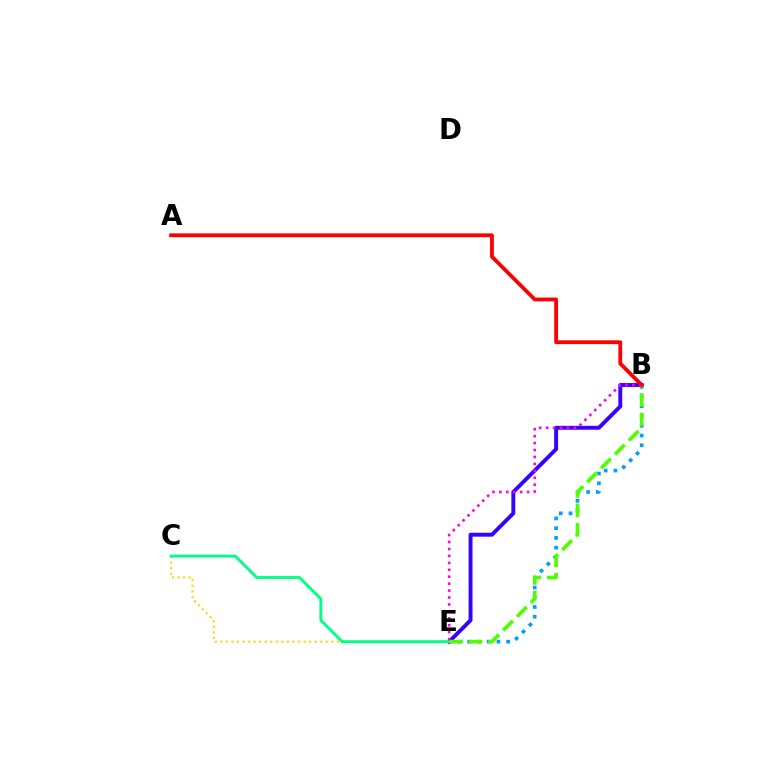{('B', 'E'): [{'color': '#009eff', 'line_style': 'dotted', 'thickness': 2.65}, {'color': '#3700ff', 'line_style': 'solid', 'thickness': 2.81}, {'color': '#ff00ed', 'line_style': 'dotted', 'thickness': 1.88}, {'color': '#4fff00', 'line_style': 'dashed', 'thickness': 2.66}], ('C', 'E'): [{'color': '#ffd500', 'line_style': 'dotted', 'thickness': 1.51}, {'color': '#00ff86', 'line_style': 'solid', 'thickness': 2.08}], ('A', 'B'): [{'color': '#ff0000', 'line_style': 'solid', 'thickness': 2.75}]}